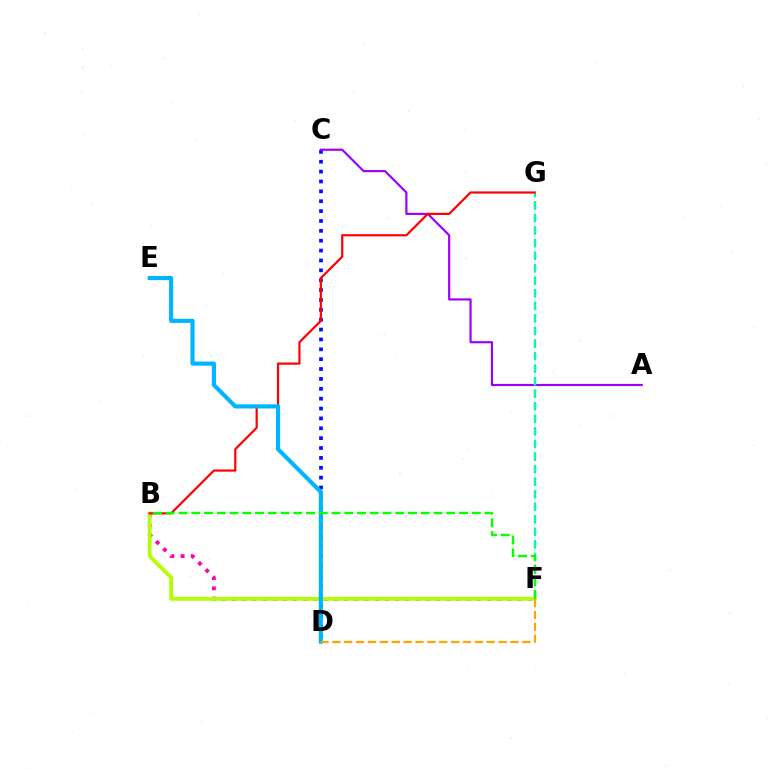{('C', 'D'): [{'color': '#0010ff', 'line_style': 'dotted', 'thickness': 2.68}], ('B', 'F'): [{'color': '#ff00bd', 'line_style': 'dotted', 'thickness': 2.77}, {'color': '#b3ff00', 'line_style': 'solid', 'thickness': 2.7}, {'color': '#08ff00', 'line_style': 'dashed', 'thickness': 1.73}], ('A', 'C'): [{'color': '#9b00ff', 'line_style': 'solid', 'thickness': 1.57}], ('F', 'G'): [{'color': '#00ff9d', 'line_style': 'dashed', 'thickness': 1.71}], ('B', 'G'): [{'color': '#ff0000', 'line_style': 'solid', 'thickness': 1.58}], ('D', 'E'): [{'color': '#00b5ff', 'line_style': 'solid', 'thickness': 2.98}], ('D', 'F'): [{'color': '#ffa500', 'line_style': 'dashed', 'thickness': 1.61}]}